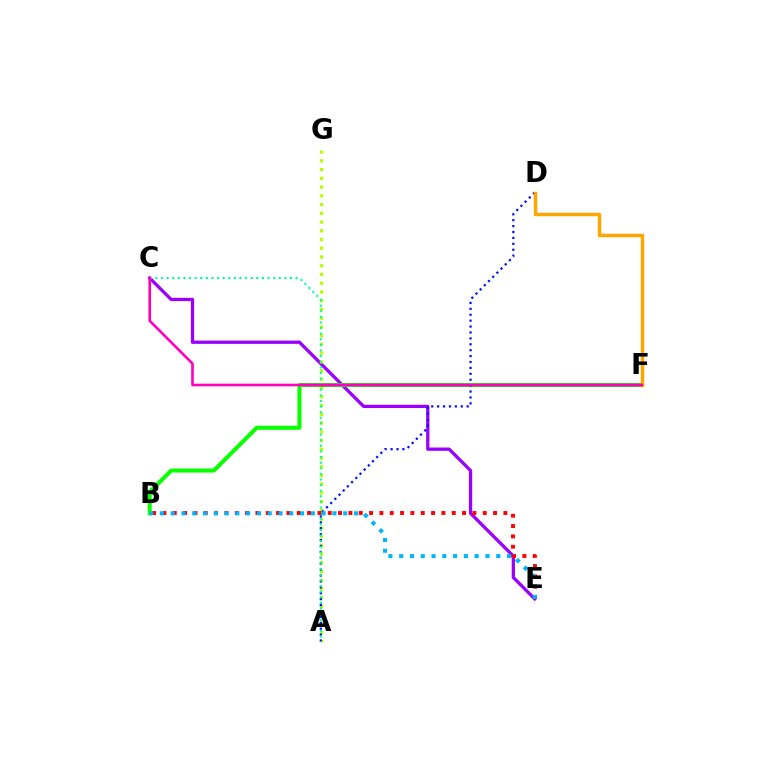{('C', 'E'): [{'color': '#9b00ff', 'line_style': 'solid', 'thickness': 2.36}], ('A', 'G'): [{'color': '#b3ff00', 'line_style': 'dotted', 'thickness': 2.37}], ('B', 'F'): [{'color': '#08ff00', 'line_style': 'solid', 'thickness': 2.9}], ('A', 'D'): [{'color': '#0010ff', 'line_style': 'dotted', 'thickness': 1.61}], ('D', 'F'): [{'color': '#ffa500', 'line_style': 'solid', 'thickness': 2.49}], ('A', 'C'): [{'color': '#00ff9d', 'line_style': 'dotted', 'thickness': 1.52}], ('C', 'F'): [{'color': '#ff00bd', 'line_style': 'solid', 'thickness': 1.89}], ('B', 'E'): [{'color': '#ff0000', 'line_style': 'dotted', 'thickness': 2.81}, {'color': '#00b5ff', 'line_style': 'dotted', 'thickness': 2.93}]}